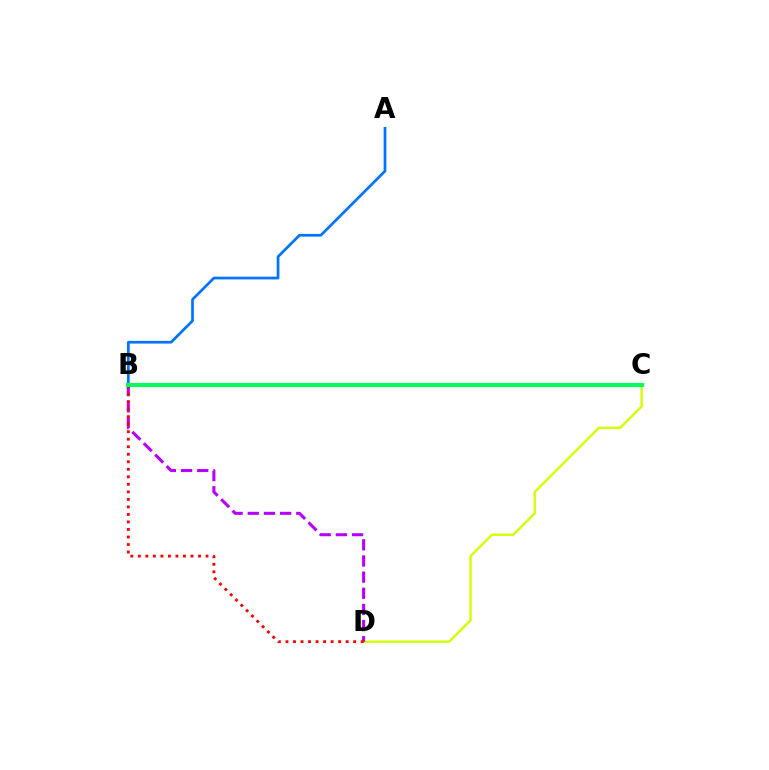{('A', 'B'): [{'color': '#0074ff', 'line_style': 'solid', 'thickness': 1.95}], ('C', 'D'): [{'color': '#d1ff00', 'line_style': 'solid', 'thickness': 1.71}], ('B', 'D'): [{'color': '#b900ff', 'line_style': 'dashed', 'thickness': 2.2}, {'color': '#ff0000', 'line_style': 'dotted', 'thickness': 2.04}], ('B', 'C'): [{'color': '#00ff5c', 'line_style': 'solid', 'thickness': 2.99}]}